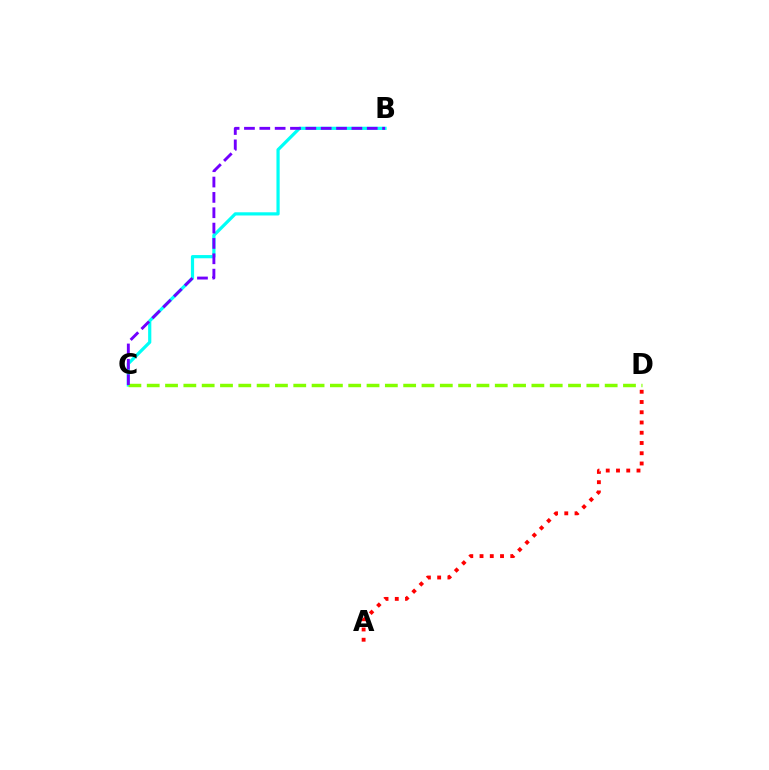{('B', 'C'): [{'color': '#00fff6', 'line_style': 'solid', 'thickness': 2.31}, {'color': '#7200ff', 'line_style': 'dashed', 'thickness': 2.08}], ('A', 'D'): [{'color': '#ff0000', 'line_style': 'dotted', 'thickness': 2.78}], ('C', 'D'): [{'color': '#84ff00', 'line_style': 'dashed', 'thickness': 2.49}]}